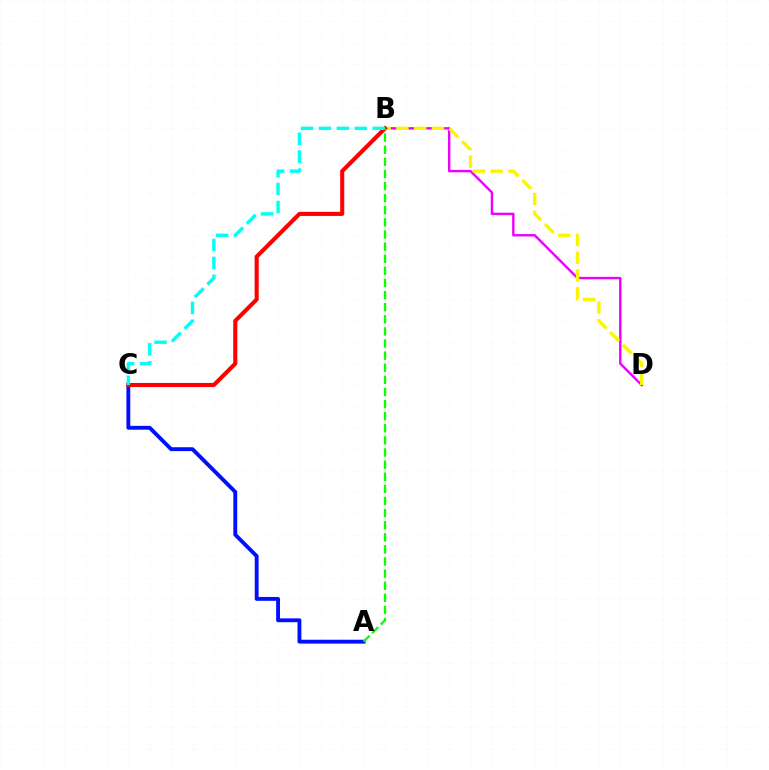{('A', 'C'): [{'color': '#0010ff', 'line_style': 'solid', 'thickness': 2.78}], ('B', 'D'): [{'color': '#ee00ff', 'line_style': 'solid', 'thickness': 1.73}, {'color': '#fcf500', 'line_style': 'dashed', 'thickness': 2.42}], ('B', 'C'): [{'color': '#ff0000', 'line_style': 'solid', 'thickness': 2.94}, {'color': '#00fff6', 'line_style': 'dashed', 'thickness': 2.44}], ('A', 'B'): [{'color': '#08ff00', 'line_style': 'dashed', 'thickness': 1.65}]}